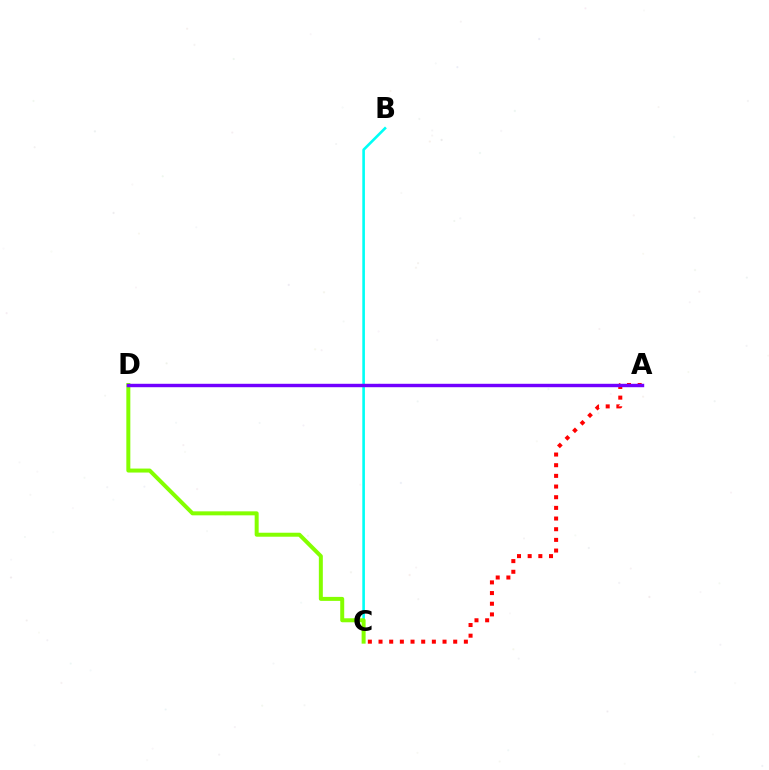{('B', 'C'): [{'color': '#00fff6', 'line_style': 'solid', 'thickness': 1.89}], ('C', 'D'): [{'color': '#84ff00', 'line_style': 'solid', 'thickness': 2.87}], ('A', 'C'): [{'color': '#ff0000', 'line_style': 'dotted', 'thickness': 2.9}], ('A', 'D'): [{'color': '#7200ff', 'line_style': 'solid', 'thickness': 2.46}]}